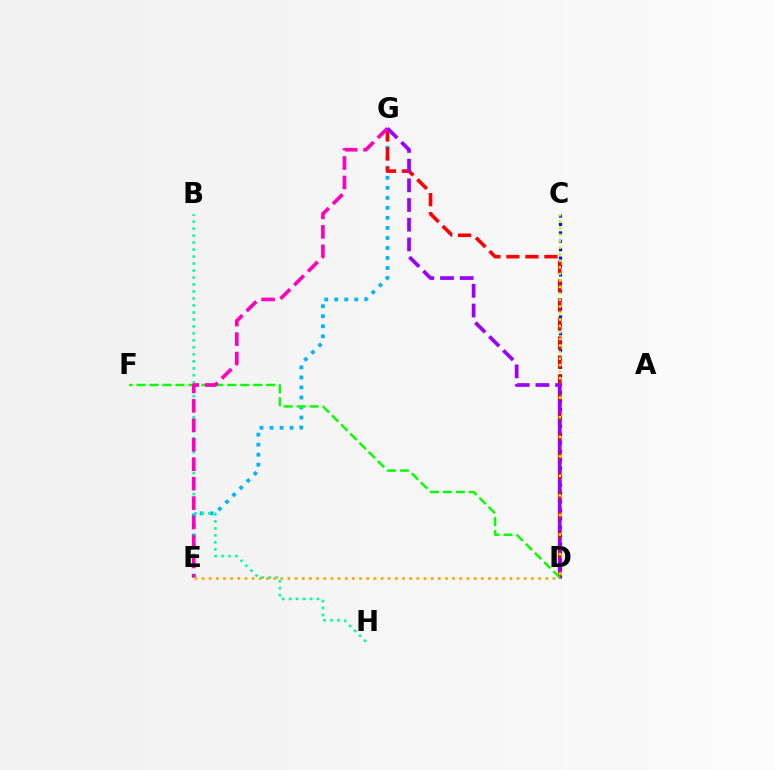{('C', 'D'): [{'color': '#0010ff', 'line_style': 'dotted', 'thickness': 2.28}, {'color': '#b3ff00', 'line_style': 'dotted', 'thickness': 1.77}], ('E', 'G'): [{'color': '#00b5ff', 'line_style': 'dotted', 'thickness': 2.72}, {'color': '#ff00bd', 'line_style': 'dashed', 'thickness': 2.64}], ('D', 'G'): [{'color': '#ff0000', 'line_style': 'dashed', 'thickness': 2.59}, {'color': '#9b00ff', 'line_style': 'dashed', 'thickness': 2.67}], ('B', 'H'): [{'color': '#00ff9d', 'line_style': 'dotted', 'thickness': 1.9}], ('D', 'F'): [{'color': '#08ff00', 'line_style': 'dashed', 'thickness': 1.76}], ('D', 'E'): [{'color': '#ffa500', 'line_style': 'dotted', 'thickness': 1.95}]}